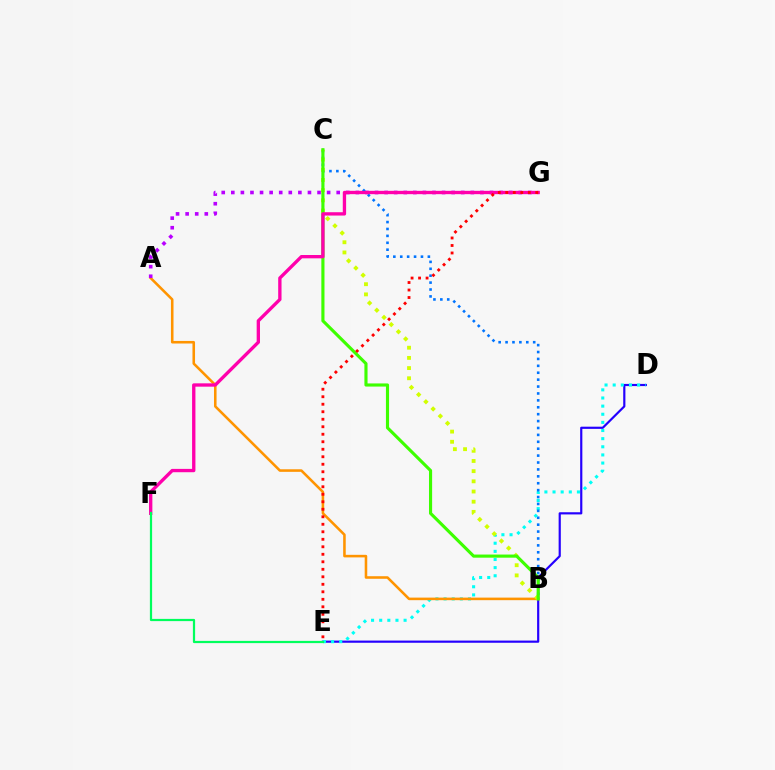{('D', 'E'): [{'color': '#2500ff', 'line_style': 'solid', 'thickness': 1.57}, {'color': '#00fff6', 'line_style': 'dotted', 'thickness': 2.21}], ('A', 'B'): [{'color': '#ff9400', 'line_style': 'solid', 'thickness': 1.85}], ('B', 'C'): [{'color': '#0074ff', 'line_style': 'dotted', 'thickness': 1.88}, {'color': '#d1ff00', 'line_style': 'dotted', 'thickness': 2.77}, {'color': '#3dff00', 'line_style': 'solid', 'thickness': 2.25}], ('A', 'G'): [{'color': '#b900ff', 'line_style': 'dotted', 'thickness': 2.6}], ('F', 'G'): [{'color': '#ff00ac', 'line_style': 'solid', 'thickness': 2.4}], ('E', 'F'): [{'color': '#00ff5c', 'line_style': 'solid', 'thickness': 1.6}], ('E', 'G'): [{'color': '#ff0000', 'line_style': 'dotted', 'thickness': 2.04}]}